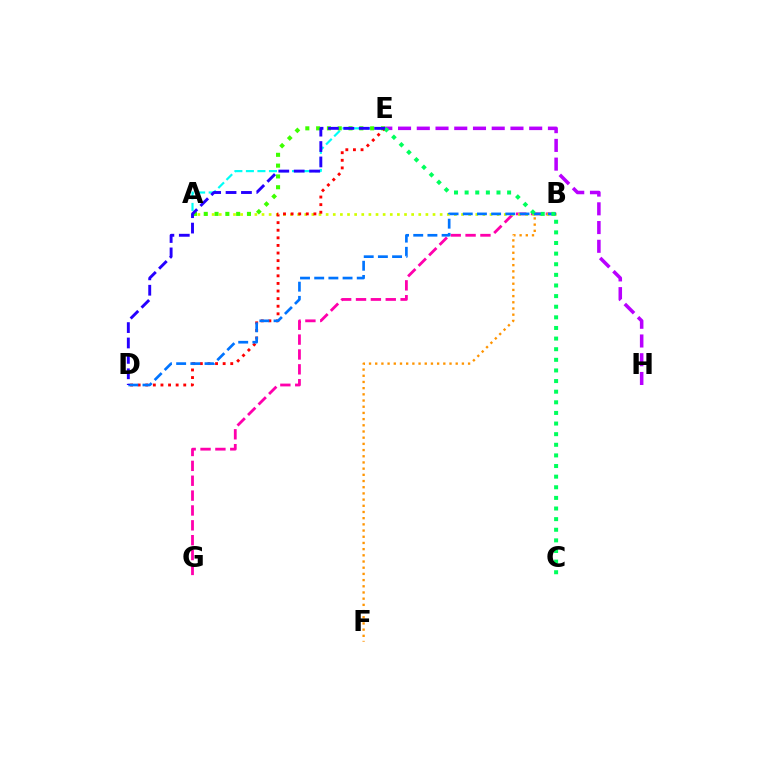{('B', 'G'): [{'color': '#ff00ac', 'line_style': 'dashed', 'thickness': 2.02}], ('A', 'E'): [{'color': '#00fff6', 'line_style': 'dashed', 'thickness': 1.57}, {'color': '#3dff00', 'line_style': 'dotted', 'thickness': 2.94}], ('E', 'H'): [{'color': '#b900ff', 'line_style': 'dashed', 'thickness': 2.55}], ('A', 'B'): [{'color': '#d1ff00', 'line_style': 'dotted', 'thickness': 1.94}], ('B', 'F'): [{'color': '#ff9400', 'line_style': 'dotted', 'thickness': 1.68}], ('D', 'E'): [{'color': '#ff0000', 'line_style': 'dotted', 'thickness': 2.06}, {'color': '#2500ff', 'line_style': 'dashed', 'thickness': 2.09}], ('B', 'D'): [{'color': '#0074ff', 'line_style': 'dashed', 'thickness': 1.93}], ('C', 'E'): [{'color': '#00ff5c', 'line_style': 'dotted', 'thickness': 2.89}]}